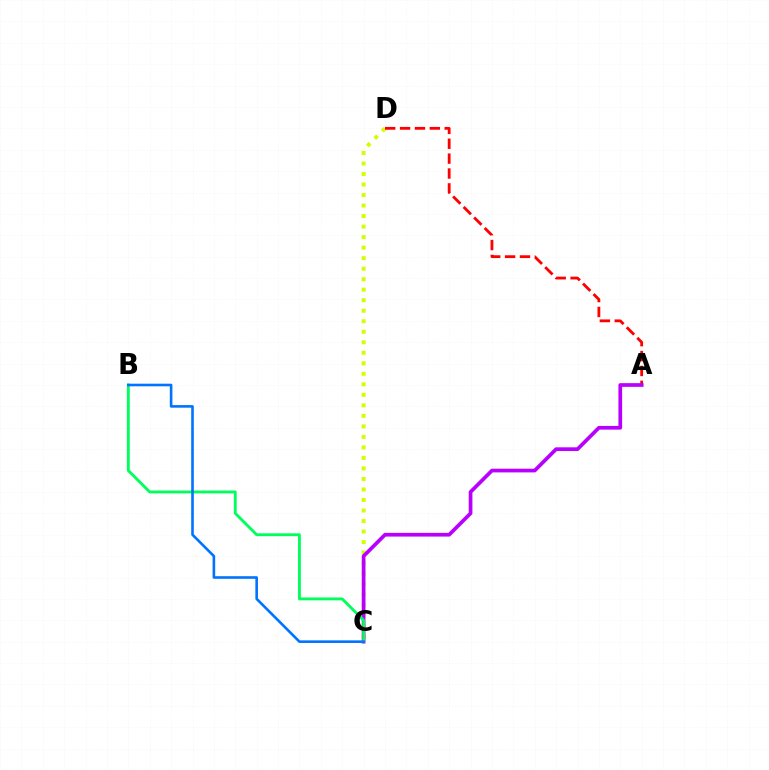{('C', 'D'): [{'color': '#d1ff00', 'line_style': 'dotted', 'thickness': 2.86}], ('A', 'D'): [{'color': '#ff0000', 'line_style': 'dashed', 'thickness': 2.02}], ('A', 'C'): [{'color': '#b900ff', 'line_style': 'solid', 'thickness': 2.67}], ('B', 'C'): [{'color': '#00ff5c', 'line_style': 'solid', 'thickness': 2.06}, {'color': '#0074ff', 'line_style': 'solid', 'thickness': 1.88}]}